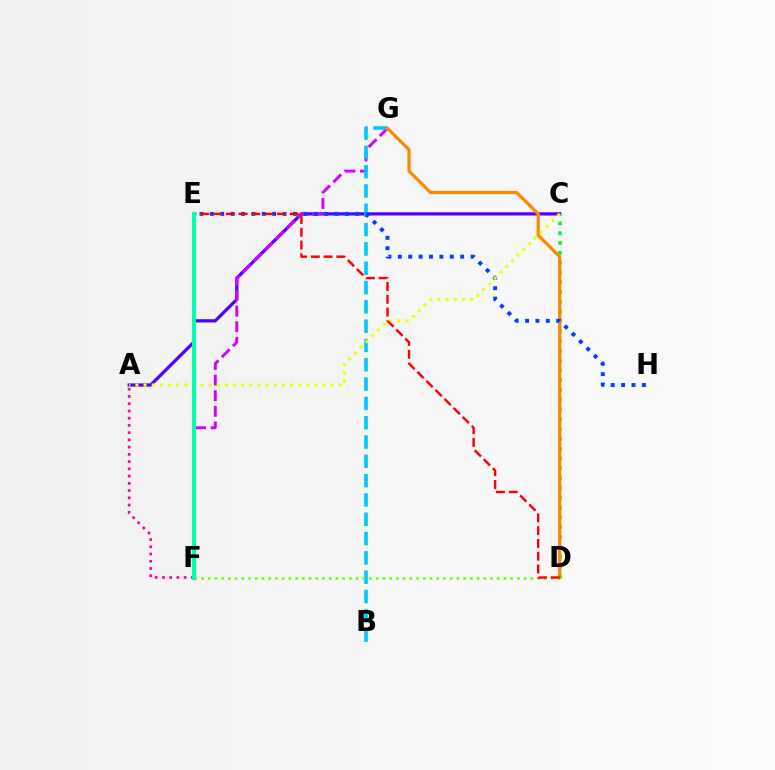{('A', 'C'): [{'color': '#4f00ff', 'line_style': 'solid', 'thickness': 2.33}, {'color': '#eeff00', 'line_style': 'dotted', 'thickness': 2.21}], ('F', 'G'): [{'color': '#d600ff', 'line_style': 'dashed', 'thickness': 2.12}], ('B', 'G'): [{'color': '#00c7ff', 'line_style': 'dashed', 'thickness': 2.62}], ('C', 'D'): [{'color': '#00ff27', 'line_style': 'dotted', 'thickness': 2.66}], ('D', 'G'): [{'color': '#ff8800', 'line_style': 'solid', 'thickness': 2.33}], ('E', 'H'): [{'color': '#003fff', 'line_style': 'dotted', 'thickness': 2.82}], ('A', 'F'): [{'color': '#ff00a0', 'line_style': 'dotted', 'thickness': 1.97}], ('D', 'F'): [{'color': '#66ff00', 'line_style': 'dotted', 'thickness': 1.83}], ('D', 'E'): [{'color': '#ff0000', 'line_style': 'dashed', 'thickness': 1.74}], ('E', 'F'): [{'color': '#00ffaf', 'line_style': 'solid', 'thickness': 2.98}]}